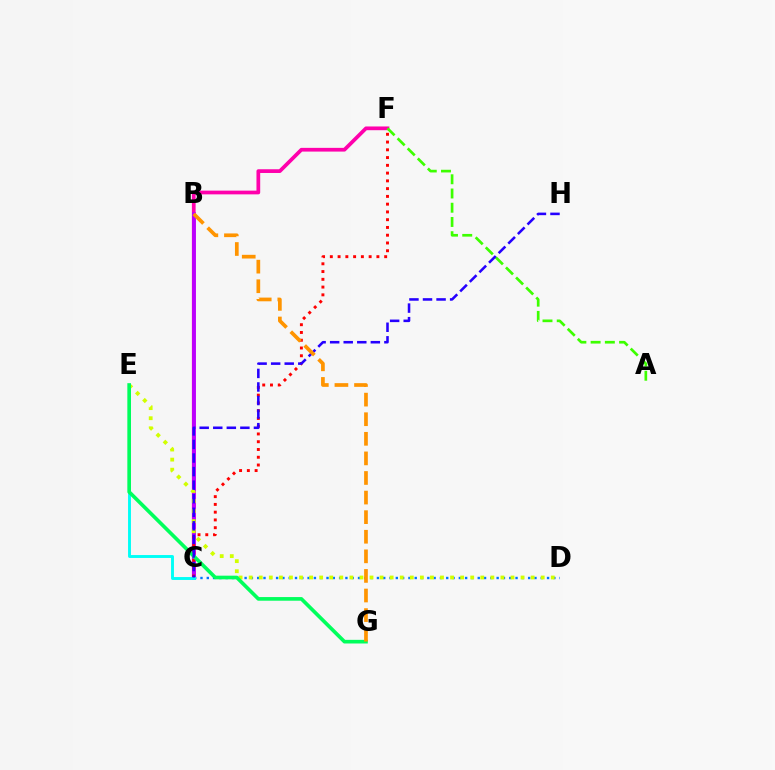{('C', 'F'): [{'color': '#ff00ac', 'line_style': 'solid', 'thickness': 2.68}, {'color': '#ff0000', 'line_style': 'dotted', 'thickness': 2.11}], ('B', 'C'): [{'color': '#b900ff', 'line_style': 'solid', 'thickness': 2.68}], ('C', 'D'): [{'color': '#0074ff', 'line_style': 'dotted', 'thickness': 1.71}], ('A', 'F'): [{'color': '#3dff00', 'line_style': 'dashed', 'thickness': 1.93}], ('D', 'E'): [{'color': '#d1ff00', 'line_style': 'dotted', 'thickness': 2.74}], ('C', 'E'): [{'color': '#00fff6', 'line_style': 'solid', 'thickness': 2.1}], ('E', 'G'): [{'color': '#00ff5c', 'line_style': 'solid', 'thickness': 2.63}], ('C', 'H'): [{'color': '#2500ff', 'line_style': 'dashed', 'thickness': 1.84}], ('B', 'G'): [{'color': '#ff9400', 'line_style': 'dashed', 'thickness': 2.66}]}